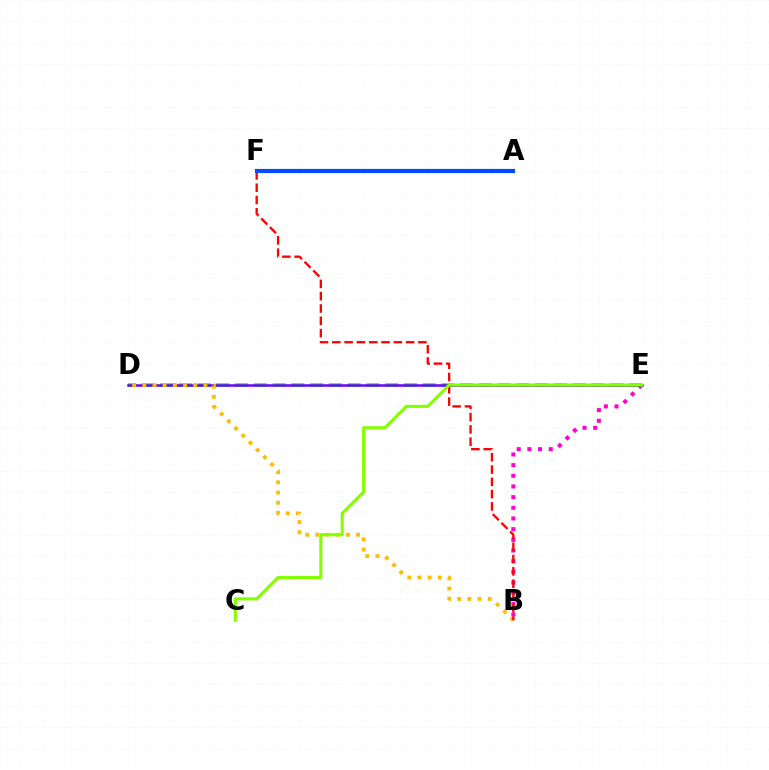{('B', 'E'): [{'color': '#ff00cf', 'line_style': 'dotted', 'thickness': 2.9}], ('A', 'F'): [{'color': '#00fff6', 'line_style': 'dotted', 'thickness': 2.05}, {'color': '#004bff', 'line_style': 'solid', 'thickness': 3.0}], ('D', 'E'): [{'color': '#00ff39', 'line_style': 'dashed', 'thickness': 2.55}, {'color': '#7200ff', 'line_style': 'solid', 'thickness': 1.82}], ('B', 'D'): [{'color': '#ffbd00', 'line_style': 'dotted', 'thickness': 2.77}], ('B', 'F'): [{'color': '#ff0000', 'line_style': 'dashed', 'thickness': 1.67}], ('C', 'E'): [{'color': '#84ff00', 'line_style': 'solid', 'thickness': 2.23}]}